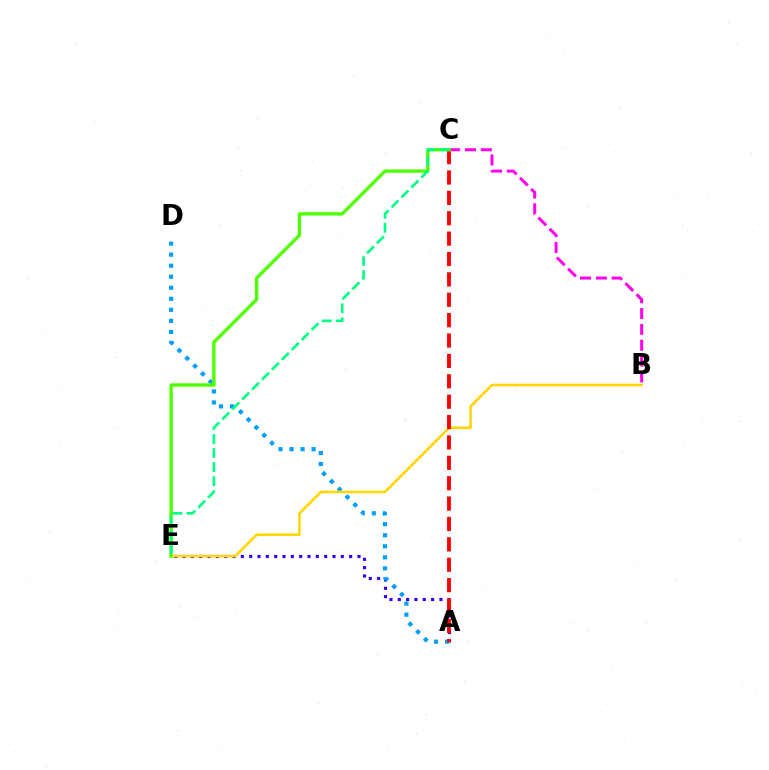{('B', 'C'): [{'color': '#ff00ed', 'line_style': 'dashed', 'thickness': 2.15}], ('A', 'E'): [{'color': '#3700ff', 'line_style': 'dotted', 'thickness': 2.26}], ('A', 'D'): [{'color': '#009eff', 'line_style': 'dotted', 'thickness': 3.0}], ('B', 'E'): [{'color': '#ffd500', 'line_style': 'solid', 'thickness': 1.84}], ('A', 'C'): [{'color': '#ff0000', 'line_style': 'dashed', 'thickness': 2.77}], ('C', 'E'): [{'color': '#4fff00', 'line_style': 'solid', 'thickness': 2.42}, {'color': '#00ff86', 'line_style': 'dashed', 'thickness': 1.91}]}